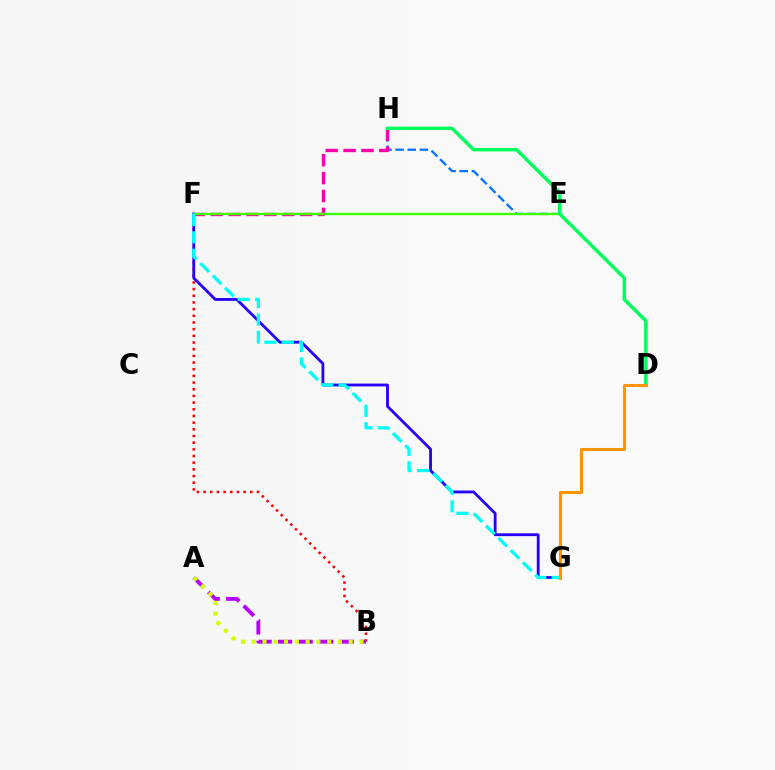{('B', 'F'): [{'color': '#ff0000', 'line_style': 'dotted', 'thickness': 1.81}], ('E', 'H'): [{'color': '#0074ff', 'line_style': 'dashed', 'thickness': 1.65}], ('F', 'H'): [{'color': '#ff00ac', 'line_style': 'dashed', 'thickness': 2.43}], ('F', 'G'): [{'color': '#2500ff', 'line_style': 'solid', 'thickness': 2.03}, {'color': '#00fff6', 'line_style': 'dashed', 'thickness': 2.36}], ('A', 'B'): [{'color': '#b900ff', 'line_style': 'dashed', 'thickness': 2.79}, {'color': '#d1ff00', 'line_style': 'dotted', 'thickness': 2.93}], ('E', 'F'): [{'color': '#3dff00', 'line_style': 'solid', 'thickness': 1.69}], ('D', 'H'): [{'color': '#00ff5c', 'line_style': 'solid', 'thickness': 2.47}], ('D', 'G'): [{'color': '#ff9400', 'line_style': 'solid', 'thickness': 2.22}]}